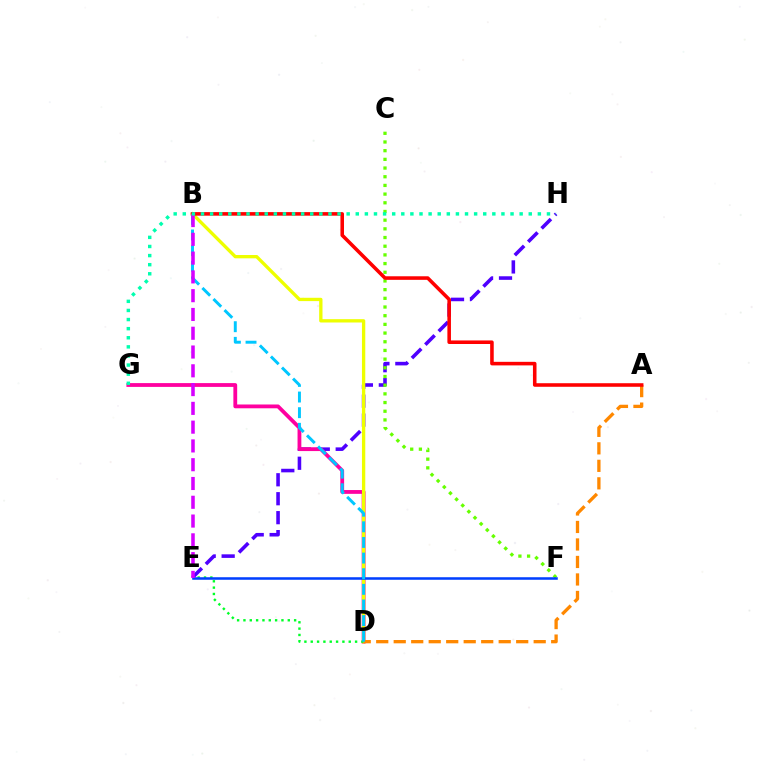{('E', 'H'): [{'color': '#4f00ff', 'line_style': 'dashed', 'thickness': 2.57}], ('D', 'G'): [{'color': '#ff00a0', 'line_style': 'solid', 'thickness': 2.74}], ('B', 'D'): [{'color': '#eeff00', 'line_style': 'solid', 'thickness': 2.39}, {'color': '#00c7ff', 'line_style': 'dashed', 'thickness': 2.12}], ('C', 'F'): [{'color': '#66ff00', 'line_style': 'dotted', 'thickness': 2.36}], ('D', 'E'): [{'color': '#00ff27', 'line_style': 'dotted', 'thickness': 1.72}], ('A', 'D'): [{'color': '#ff8800', 'line_style': 'dashed', 'thickness': 2.38}], ('E', 'F'): [{'color': '#003fff', 'line_style': 'solid', 'thickness': 1.83}], ('A', 'B'): [{'color': '#ff0000', 'line_style': 'solid', 'thickness': 2.57}], ('B', 'E'): [{'color': '#d600ff', 'line_style': 'dashed', 'thickness': 2.55}], ('G', 'H'): [{'color': '#00ffaf', 'line_style': 'dotted', 'thickness': 2.47}]}